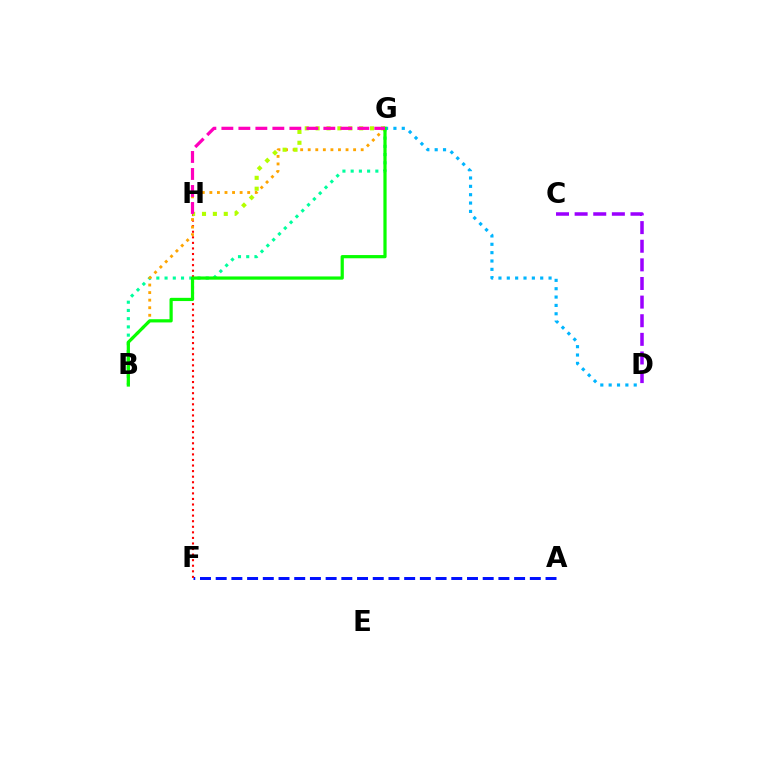{('B', 'G'): [{'color': '#00ff9d', 'line_style': 'dotted', 'thickness': 2.24}, {'color': '#ffa500', 'line_style': 'dotted', 'thickness': 2.06}, {'color': '#08ff00', 'line_style': 'solid', 'thickness': 2.32}], ('A', 'F'): [{'color': '#0010ff', 'line_style': 'dashed', 'thickness': 2.13}], ('F', 'H'): [{'color': '#ff0000', 'line_style': 'dotted', 'thickness': 1.51}], ('D', 'G'): [{'color': '#00b5ff', 'line_style': 'dotted', 'thickness': 2.27}], ('G', 'H'): [{'color': '#b3ff00', 'line_style': 'dotted', 'thickness': 2.96}, {'color': '#ff00bd', 'line_style': 'dashed', 'thickness': 2.31}], ('C', 'D'): [{'color': '#9b00ff', 'line_style': 'dashed', 'thickness': 2.53}]}